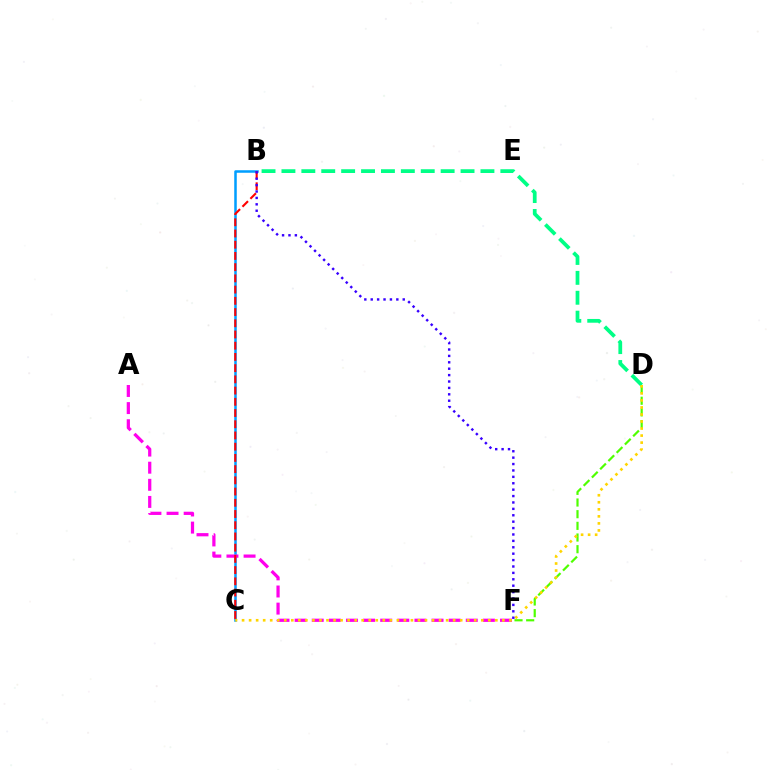{('B', 'C'): [{'color': '#009eff', 'line_style': 'solid', 'thickness': 1.82}, {'color': '#ff0000', 'line_style': 'dashed', 'thickness': 1.52}], ('B', 'D'): [{'color': '#00ff86', 'line_style': 'dashed', 'thickness': 2.7}], ('D', 'F'): [{'color': '#4fff00', 'line_style': 'dashed', 'thickness': 1.59}], ('A', 'F'): [{'color': '#ff00ed', 'line_style': 'dashed', 'thickness': 2.33}], ('C', 'D'): [{'color': '#ffd500', 'line_style': 'dotted', 'thickness': 1.91}], ('B', 'F'): [{'color': '#3700ff', 'line_style': 'dotted', 'thickness': 1.74}]}